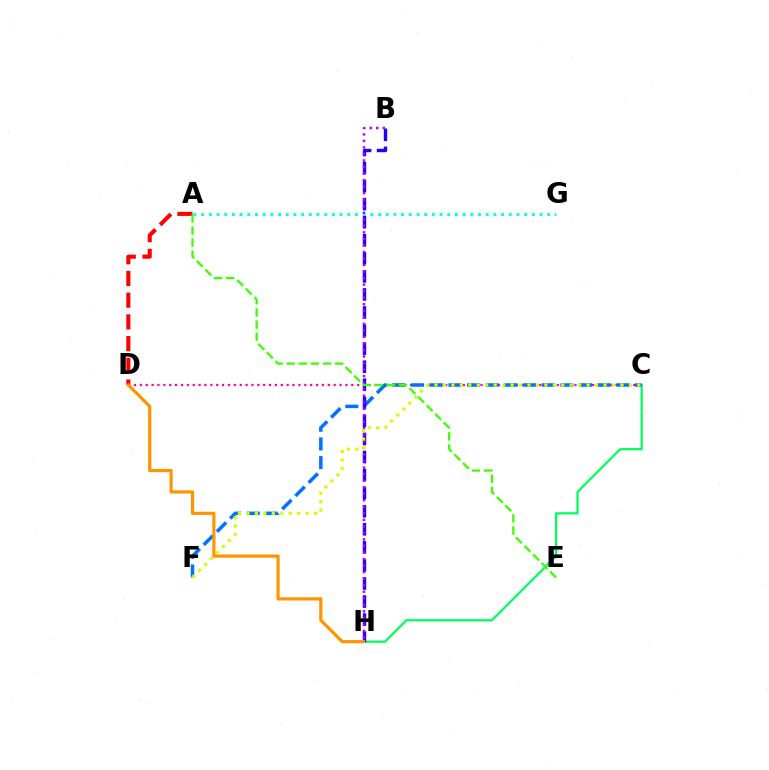{('C', 'D'): [{'color': '#ff00ac', 'line_style': 'dotted', 'thickness': 1.6}], ('C', 'H'): [{'color': '#00ff5c', 'line_style': 'solid', 'thickness': 1.62}], ('C', 'F'): [{'color': '#0074ff', 'line_style': 'dashed', 'thickness': 2.54}, {'color': '#d1ff00', 'line_style': 'dotted', 'thickness': 2.3}], ('A', 'G'): [{'color': '#00fff6', 'line_style': 'dotted', 'thickness': 2.09}], ('A', 'D'): [{'color': '#ff0000', 'line_style': 'dashed', 'thickness': 2.95}], ('B', 'H'): [{'color': '#2500ff', 'line_style': 'dashed', 'thickness': 2.45}, {'color': '#b900ff', 'line_style': 'dotted', 'thickness': 1.78}], ('D', 'H'): [{'color': '#ff9400', 'line_style': 'solid', 'thickness': 2.29}], ('A', 'E'): [{'color': '#3dff00', 'line_style': 'dashed', 'thickness': 1.64}]}